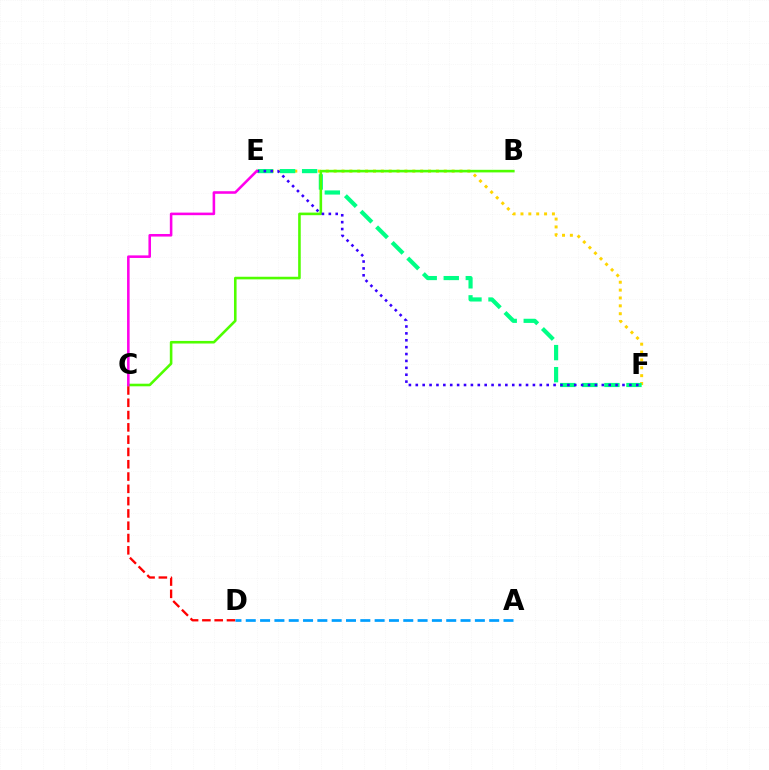{('E', 'F'): [{'color': '#ffd500', 'line_style': 'dotted', 'thickness': 2.14}, {'color': '#00ff86', 'line_style': 'dashed', 'thickness': 3.0}, {'color': '#3700ff', 'line_style': 'dotted', 'thickness': 1.87}], ('B', 'C'): [{'color': '#4fff00', 'line_style': 'solid', 'thickness': 1.87}], ('C', 'D'): [{'color': '#ff0000', 'line_style': 'dashed', 'thickness': 1.67}], ('C', 'E'): [{'color': '#ff00ed', 'line_style': 'solid', 'thickness': 1.85}], ('A', 'D'): [{'color': '#009eff', 'line_style': 'dashed', 'thickness': 1.95}]}